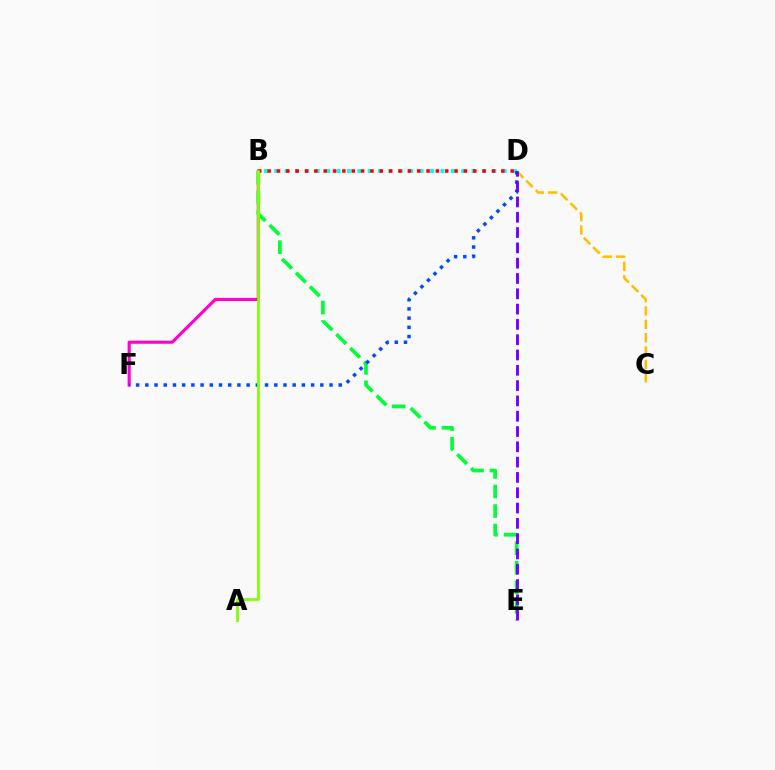{('B', 'F'): [{'color': '#ff00cf', 'line_style': 'solid', 'thickness': 2.24}], ('B', 'D'): [{'color': '#00fff6', 'line_style': 'dotted', 'thickness': 2.82}, {'color': '#ff0000', 'line_style': 'dotted', 'thickness': 2.54}], ('B', 'E'): [{'color': '#00ff39', 'line_style': 'dashed', 'thickness': 2.66}], ('C', 'D'): [{'color': '#ffbd00', 'line_style': 'dashed', 'thickness': 1.82}], ('D', 'F'): [{'color': '#004bff', 'line_style': 'dotted', 'thickness': 2.5}], ('D', 'E'): [{'color': '#7200ff', 'line_style': 'dashed', 'thickness': 2.08}], ('A', 'B'): [{'color': '#84ff00', 'line_style': 'solid', 'thickness': 1.99}]}